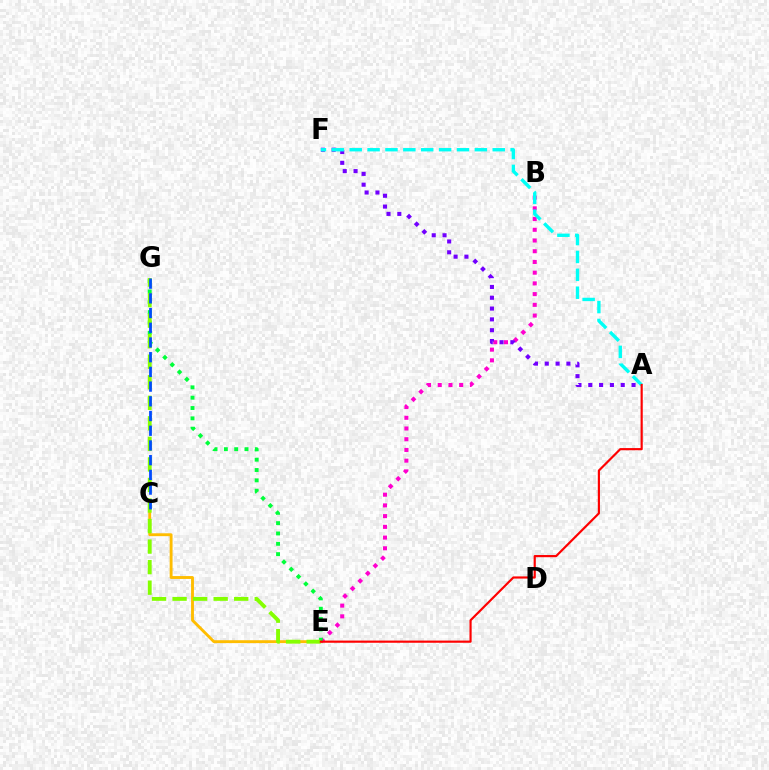{('C', 'E'): [{'color': '#ffbd00', 'line_style': 'solid', 'thickness': 2.07}], ('B', 'E'): [{'color': '#ff00cf', 'line_style': 'dotted', 'thickness': 2.91}], ('E', 'G'): [{'color': '#00ff39', 'line_style': 'dotted', 'thickness': 2.81}, {'color': '#84ff00', 'line_style': 'dashed', 'thickness': 2.79}], ('A', 'F'): [{'color': '#7200ff', 'line_style': 'dotted', 'thickness': 2.94}, {'color': '#00fff6', 'line_style': 'dashed', 'thickness': 2.43}], ('C', 'G'): [{'color': '#004bff', 'line_style': 'dashed', 'thickness': 2.0}], ('A', 'E'): [{'color': '#ff0000', 'line_style': 'solid', 'thickness': 1.57}]}